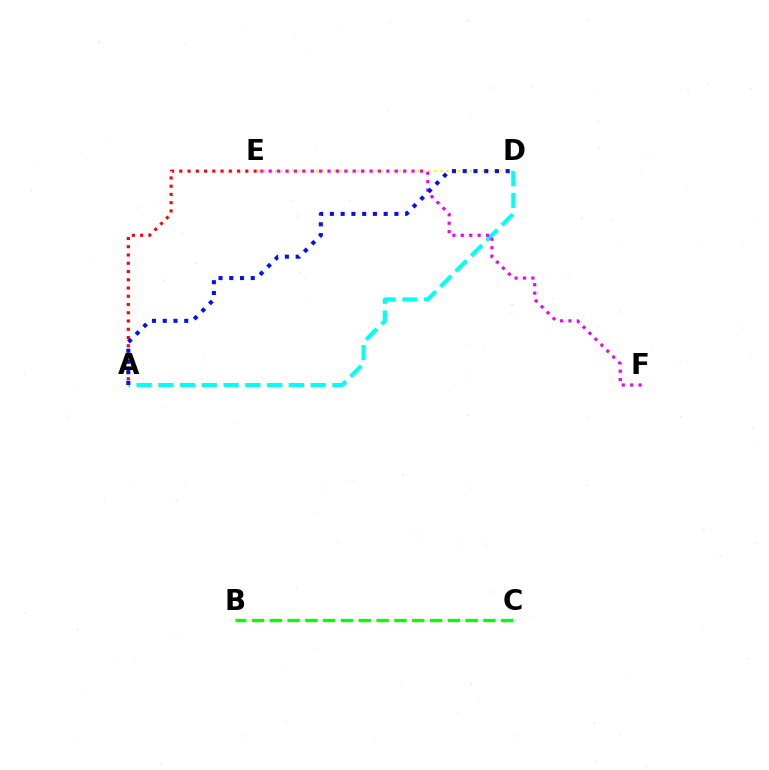{('B', 'C'): [{'color': '#08ff00', 'line_style': 'dashed', 'thickness': 2.42}], ('A', 'E'): [{'color': '#ff0000', 'line_style': 'dotted', 'thickness': 2.24}], ('D', 'E'): [{'color': '#fcf500', 'line_style': 'dotted', 'thickness': 1.61}], ('A', 'D'): [{'color': '#00fff6', 'line_style': 'dashed', 'thickness': 2.96}, {'color': '#0010ff', 'line_style': 'dotted', 'thickness': 2.92}], ('E', 'F'): [{'color': '#ee00ff', 'line_style': 'dotted', 'thickness': 2.28}]}